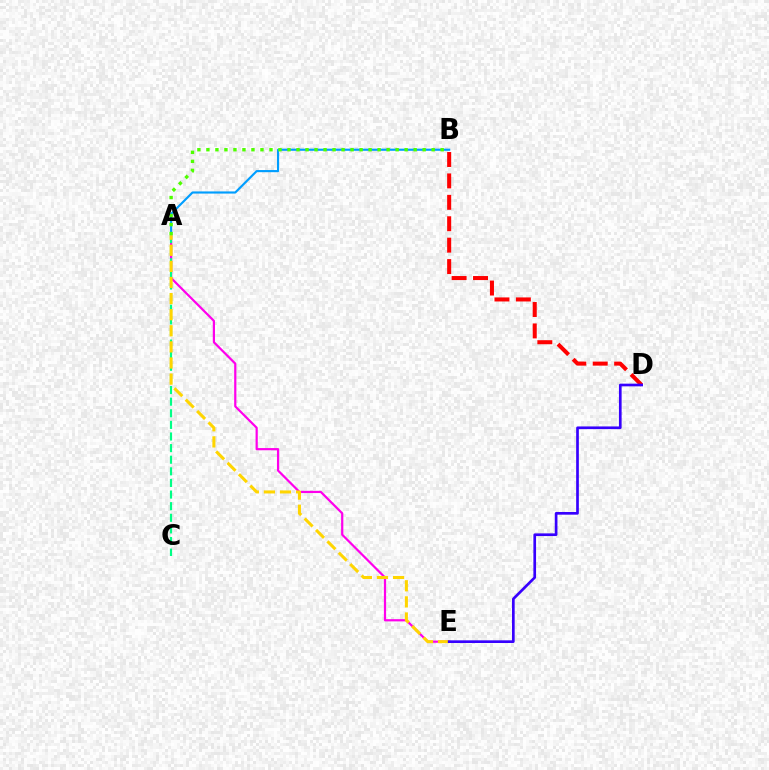{('B', 'D'): [{'color': '#ff0000', 'line_style': 'dashed', 'thickness': 2.91}], ('A', 'B'): [{'color': '#009eff', 'line_style': 'solid', 'thickness': 1.55}, {'color': '#4fff00', 'line_style': 'dotted', 'thickness': 2.45}], ('A', 'E'): [{'color': '#ff00ed', 'line_style': 'solid', 'thickness': 1.59}, {'color': '#ffd500', 'line_style': 'dashed', 'thickness': 2.19}], ('A', 'C'): [{'color': '#00ff86', 'line_style': 'dashed', 'thickness': 1.58}], ('D', 'E'): [{'color': '#3700ff', 'line_style': 'solid', 'thickness': 1.93}]}